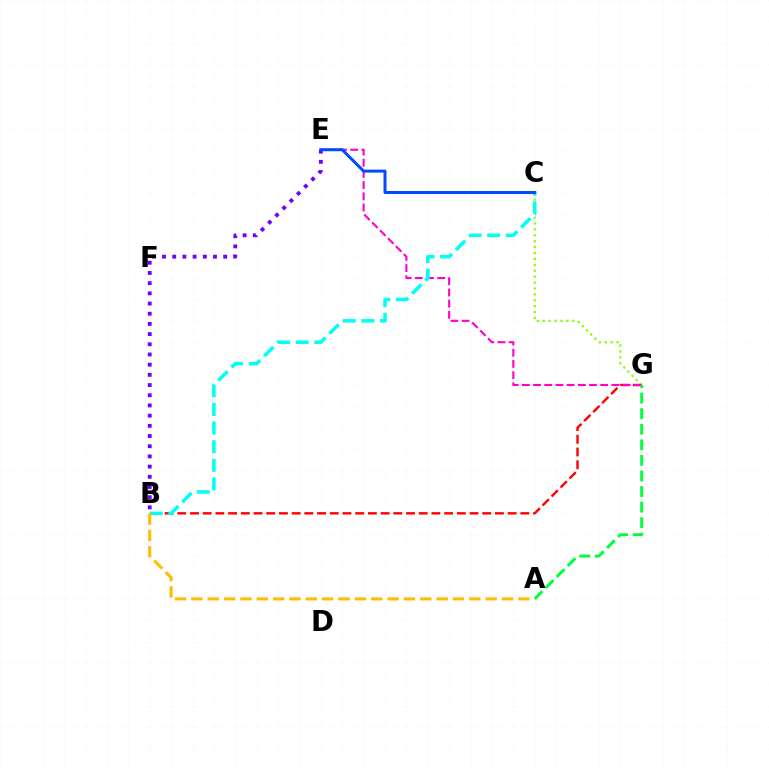{('B', 'G'): [{'color': '#ff0000', 'line_style': 'dashed', 'thickness': 1.73}], ('C', 'G'): [{'color': '#84ff00', 'line_style': 'dotted', 'thickness': 1.61}], ('E', 'G'): [{'color': '#ff00cf', 'line_style': 'dashed', 'thickness': 1.52}], ('B', 'C'): [{'color': '#00fff6', 'line_style': 'dashed', 'thickness': 2.53}], ('A', 'G'): [{'color': '#00ff39', 'line_style': 'dashed', 'thickness': 2.12}], ('A', 'B'): [{'color': '#ffbd00', 'line_style': 'dashed', 'thickness': 2.22}], ('B', 'E'): [{'color': '#7200ff', 'line_style': 'dotted', 'thickness': 2.77}], ('C', 'E'): [{'color': '#004bff', 'line_style': 'solid', 'thickness': 2.17}]}